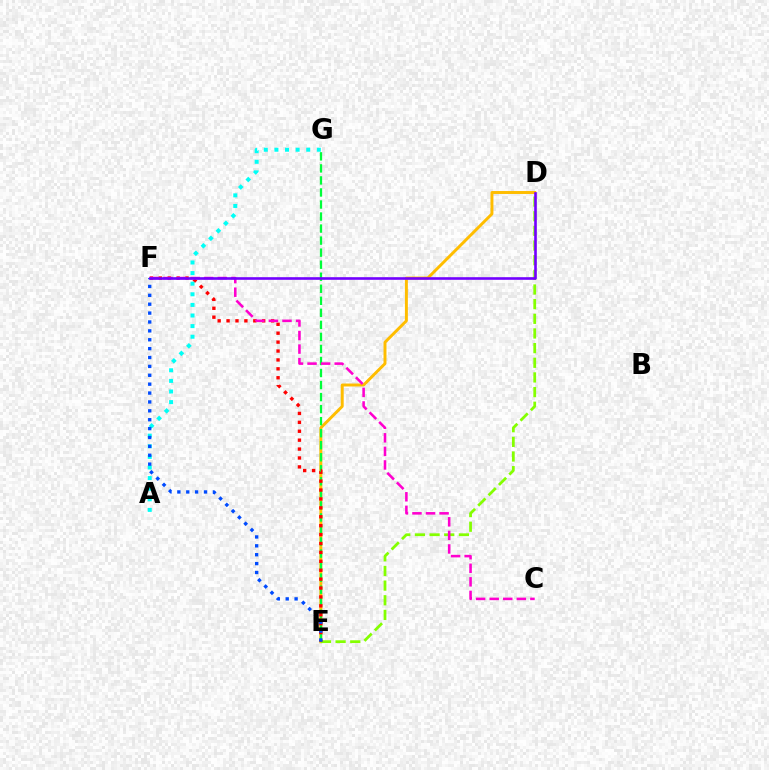{('D', 'E'): [{'color': '#ffbd00', 'line_style': 'solid', 'thickness': 2.12}, {'color': '#84ff00', 'line_style': 'dashed', 'thickness': 1.99}], ('E', 'G'): [{'color': '#00ff39', 'line_style': 'dashed', 'thickness': 1.64}], ('E', 'F'): [{'color': '#ff0000', 'line_style': 'dotted', 'thickness': 2.42}, {'color': '#004bff', 'line_style': 'dotted', 'thickness': 2.41}], ('A', 'G'): [{'color': '#00fff6', 'line_style': 'dotted', 'thickness': 2.88}], ('C', 'F'): [{'color': '#ff00cf', 'line_style': 'dashed', 'thickness': 1.84}], ('D', 'F'): [{'color': '#7200ff', 'line_style': 'solid', 'thickness': 1.88}]}